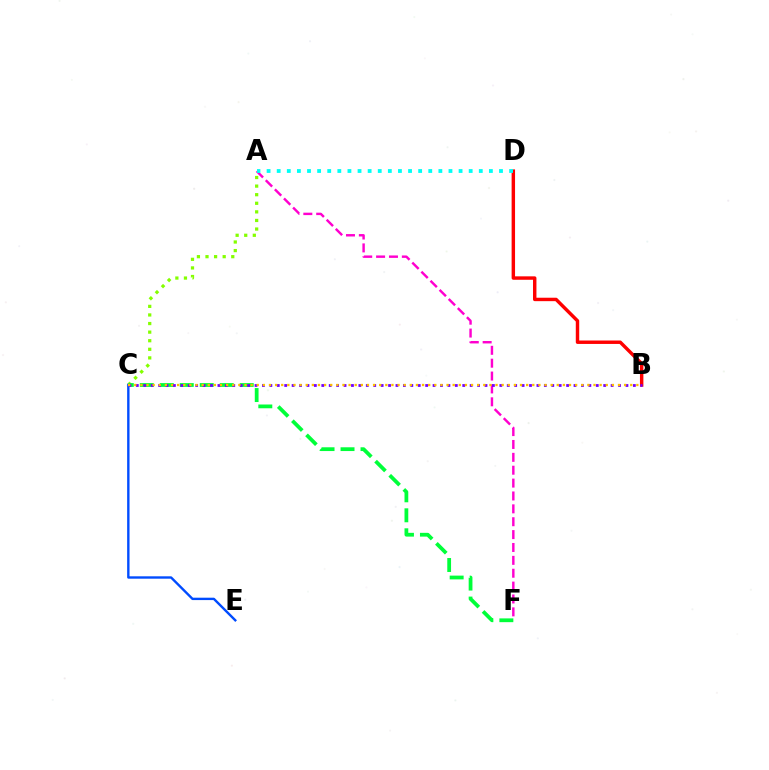{('B', 'D'): [{'color': '#ff0000', 'line_style': 'solid', 'thickness': 2.47}], ('A', 'C'): [{'color': '#84ff00', 'line_style': 'dotted', 'thickness': 2.33}], ('C', 'F'): [{'color': '#00ff39', 'line_style': 'dashed', 'thickness': 2.72}], ('A', 'F'): [{'color': '#ff00cf', 'line_style': 'dashed', 'thickness': 1.75}], ('A', 'D'): [{'color': '#00fff6', 'line_style': 'dotted', 'thickness': 2.75}], ('C', 'E'): [{'color': '#004bff', 'line_style': 'solid', 'thickness': 1.72}], ('B', 'C'): [{'color': '#7200ff', 'line_style': 'dotted', 'thickness': 2.02}, {'color': '#ffbd00', 'line_style': 'dotted', 'thickness': 1.66}]}